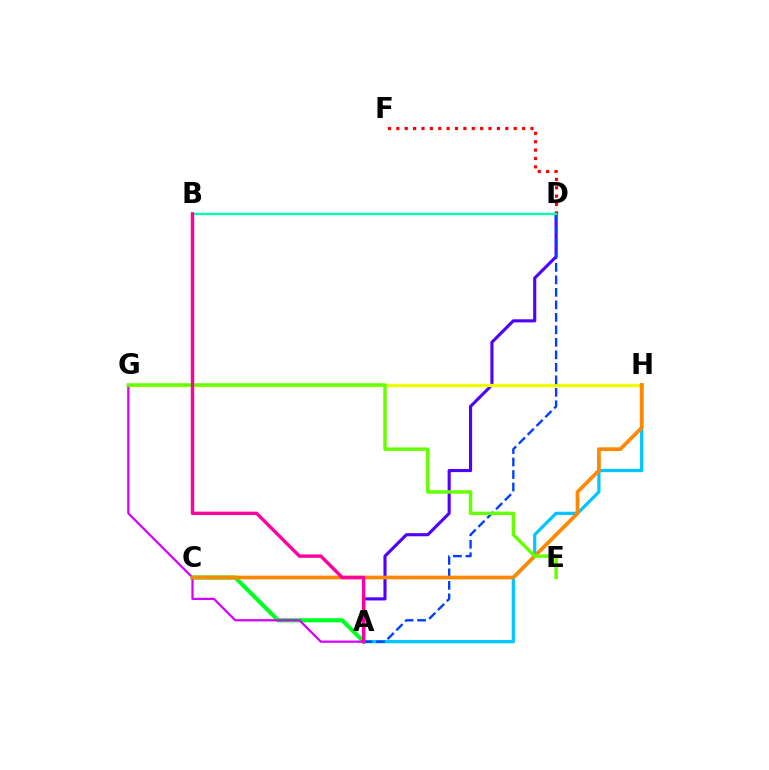{('A', 'D'): [{'color': '#4f00ff', 'line_style': 'solid', 'thickness': 2.23}, {'color': '#003fff', 'line_style': 'dashed', 'thickness': 1.7}], ('D', 'F'): [{'color': '#ff0000', 'line_style': 'dotted', 'thickness': 2.28}], ('G', 'H'): [{'color': '#eeff00', 'line_style': 'solid', 'thickness': 2.38}], ('A', 'C'): [{'color': '#00ff27', 'line_style': 'solid', 'thickness': 2.99}], ('A', 'H'): [{'color': '#00c7ff', 'line_style': 'solid', 'thickness': 2.33}], ('A', 'G'): [{'color': '#d600ff', 'line_style': 'solid', 'thickness': 1.62}], ('B', 'D'): [{'color': '#00ffaf', 'line_style': 'solid', 'thickness': 1.65}], ('C', 'H'): [{'color': '#ff8800', 'line_style': 'solid', 'thickness': 2.69}], ('E', 'G'): [{'color': '#66ff00', 'line_style': 'solid', 'thickness': 2.48}], ('A', 'B'): [{'color': '#ff00a0', 'line_style': 'solid', 'thickness': 2.44}]}